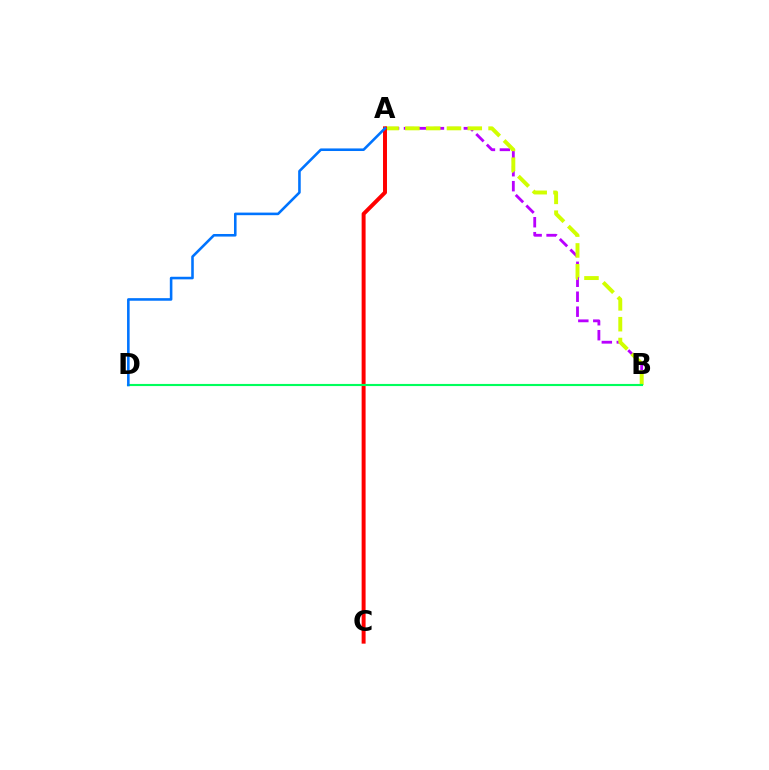{('A', 'B'): [{'color': '#b900ff', 'line_style': 'dashed', 'thickness': 2.03}, {'color': '#d1ff00', 'line_style': 'dashed', 'thickness': 2.83}], ('A', 'C'): [{'color': '#ff0000', 'line_style': 'solid', 'thickness': 2.85}], ('B', 'D'): [{'color': '#00ff5c', 'line_style': 'solid', 'thickness': 1.53}], ('A', 'D'): [{'color': '#0074ff', 'line_style': 'solid', 'thickness': 1.86}]}